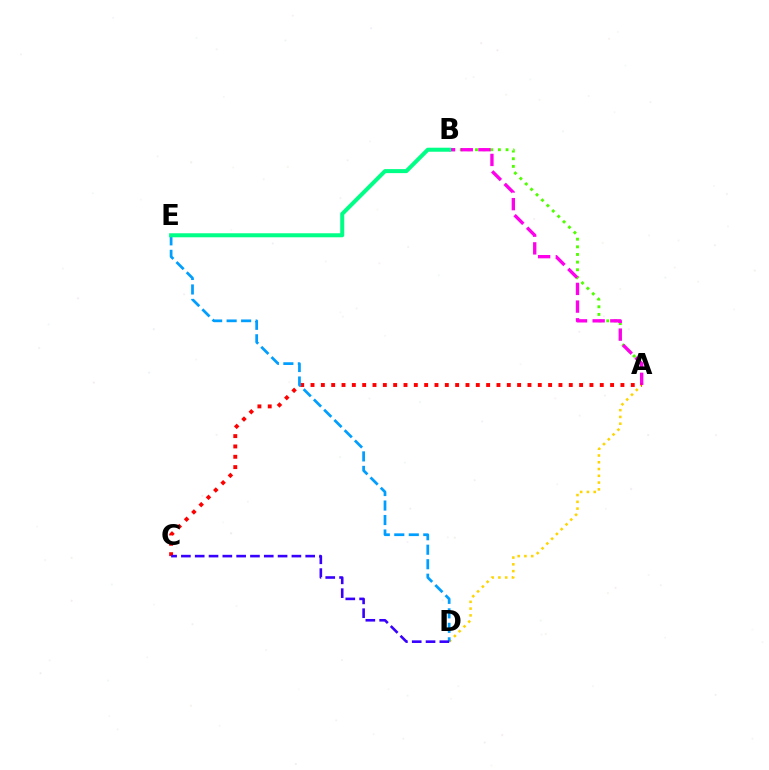{('A', 'D'): [{'color': '#ffd500', 'line_style': 'dotted', 'thickness': 1.84}], ('A', 'B'): [{'color': '#4fff00', 'line_style': 'dotted', 'thickness': 2.08}, {'color': '#ff00ed', 'line_style': 'dashed', 'thickness': 2.4}], ('A', 'C'): [{'color': '#ff0000', 'line_style': 'dotted', 'thickness': 2.81}], ('D', 'E'): [{'color': '#009eff', 'line_style': 'dashed', 'thickness': 1.97}], ('C', 'D'): [{'color': '#3700ff', 'line_style': 'dashed', 'thickness': 1.88}], ('B', 'E'): [{'color': '#00ff86', 'line_style': 'solid', 'thickness': 2.89}]}